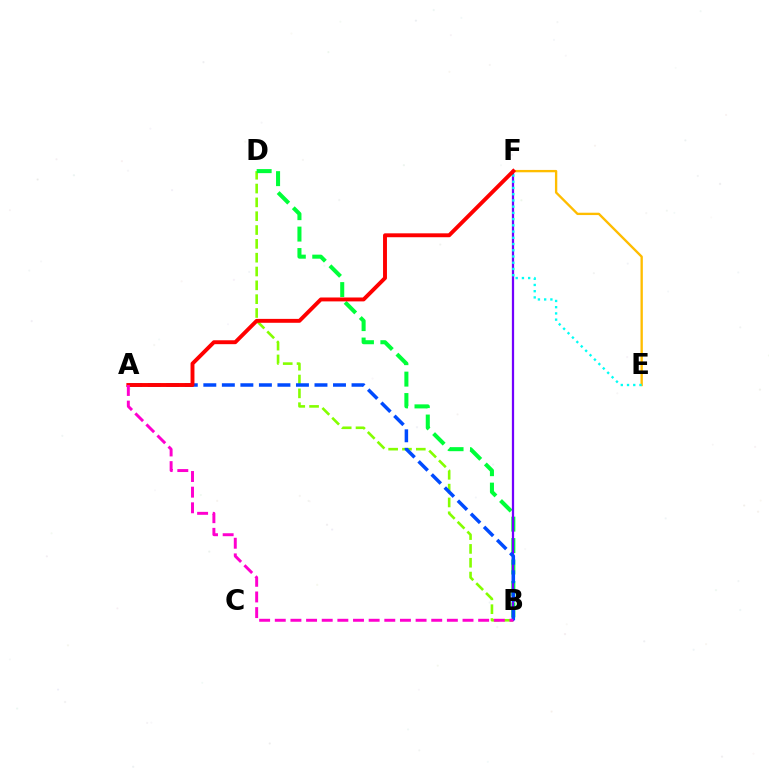{('B', 'D'): [{'color': '#84ff00', 'line_style': 'dashed', 'thickness': 1.88}, {'color': '#00ff39', 'line_style': 'dashed', 'thickness': 2.91}], ('B', 'F'): [{'color': '#7200ff', 'line_style': 'solid', 'thickness': 1.62}], ('E', 'F'): [{'color': '#ffbd00', 'line_style': 'solid', 'thickness': 1.69}, {'color': '#00fff6', 'line_style': 'dotted', 'thickness': 1.69}], ('A', 'B'): [{'color': '#004bff', 'line_style': 'dashed', 'thickness': 2.52}, {'color': '#ff00cf', 'line_style': 'dashed', 'thickness': 2.13}], ('A', 'F'): [{'color': '#ff0000', 'line_style': 'solid', 'thickness': 2.81}]}